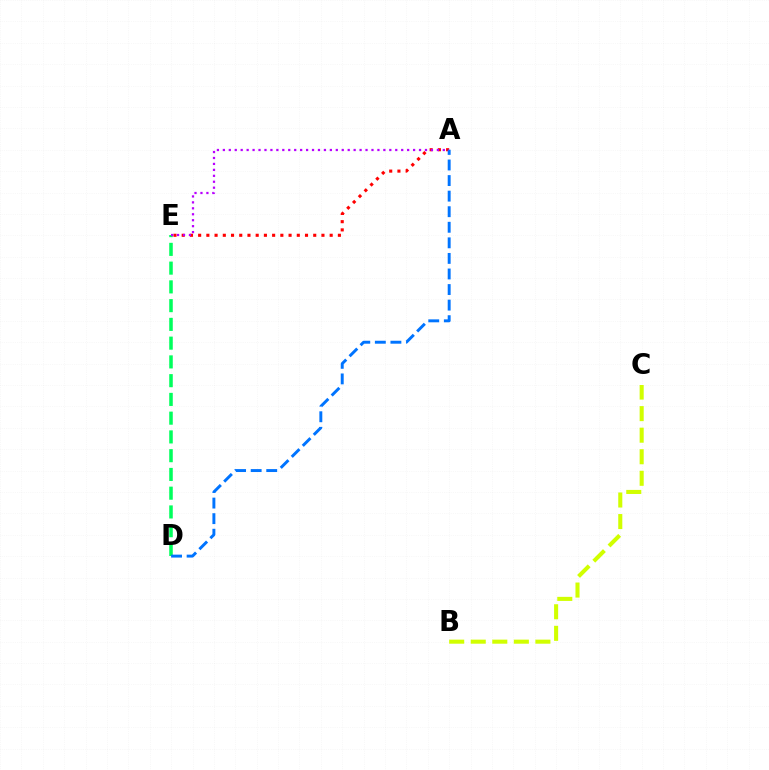{('A', 'E'): [{'color': '#ff0000', 'line_style': 'dotted', 'thickness': 2.23}, {'color': '#b900ff', 'line_style': 'dotted', 'thickness': 1.62}], ('D', 'E'): [{'color': '#00ff5c', 'line_style': 'dashed', 'thickness': 2.55}], ('B', 'C'): [{'color': '#d1ff00', 'line_style': 'dashed', 'thickness': 2.93}], ('A', 'D'): [{'color': '#0074ff', 'line_style': 'dashed', 'thickness': 2.11}]}